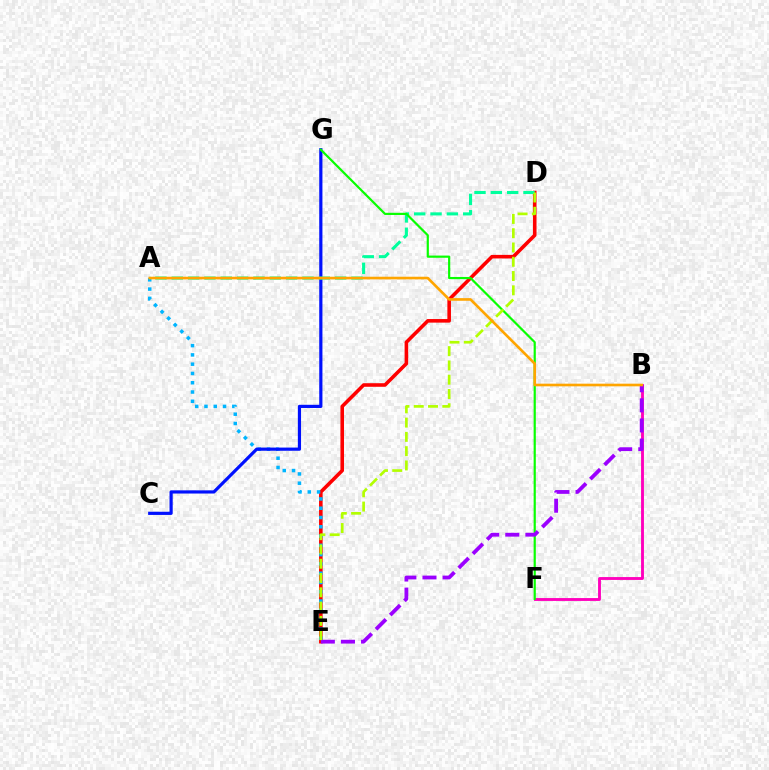{('D', 'E'): [{'color': '#ff0000', 'line_style': 'solid', 'thickness': 2.58}, {'color': '#b3ff00', 'line_style': 'dashed', 'thickness': 1.94}], ('B', 'F'): [{'color': '#ff00bd', 'line_style': 'solid', 'thickness': 2.06}], ('A', 'E'): [{'color': '#00b5ff', 'line_style': 'dotted', 'thickness': 2.52}], ('C', 'G'): [{'color': '#0010ff', 'line_style': 'solid', 'thickness': 2.29}], ('A', 'D'): [{'color': '#00ff9d', 'line_style': 'dashed', 'thickness': 2.22}], ('F', 'G'): [{'color': '#08ff00', 'line_style': 'solid', 'thickness': 1.58}], ('B', 'E'): [{'color': '#9b00ff', 'line_style': 'dashed', 'thickness': 2.73}], ('A', 'B'): [{'color': '#ffa500', 'line_style': 'solid', 'thickness': 1.91}]}